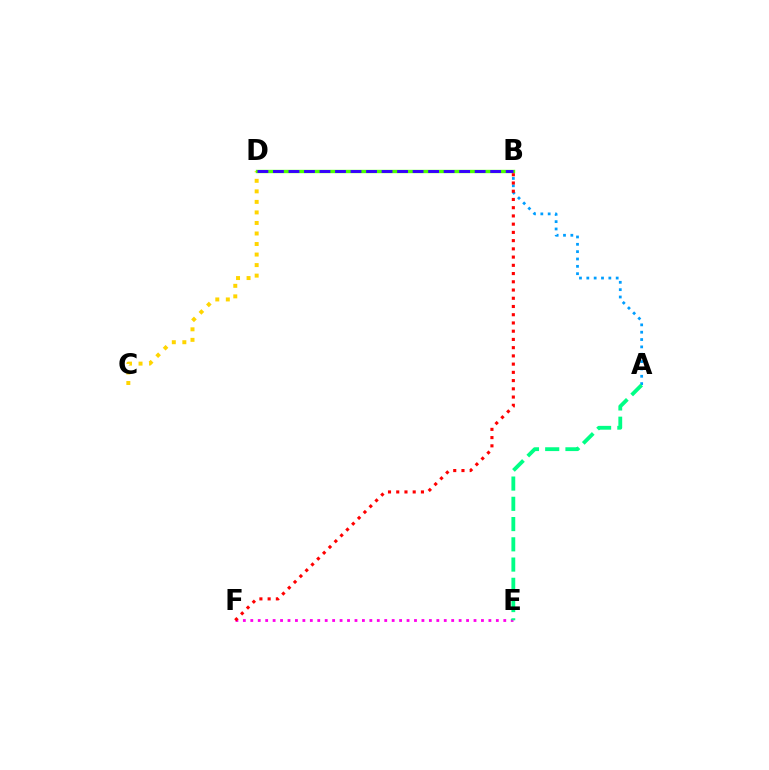{('E', 'F'): [{'color': '#ff00ed', 'line_style': 'dotted', 'thickness': 2.02}], ('C', 'D'): [{'color': '#ffd500', 'line_style': 'dotted', 'thickness': 2.86}], ('A', 'B'): [{'color': '#009eff', 'line_style': 'dotted', 'thickness': 2.0}], ('A', 'E'): [{'color': '#00ff86', 'line_style': 'dashed', 'thickness': 2.75}], ('B', 'D'): [{'color': '#4fff00', 'line_style': 'solid', 'thickness': 2.42}, {'color': '#3700ff', 'line_style': 'dashed', 'thickness': 2.11}], ('B', 'F'): [{'color': '#ff0000', 'line_style': 'dotted', 'thickness': 2.24}]}